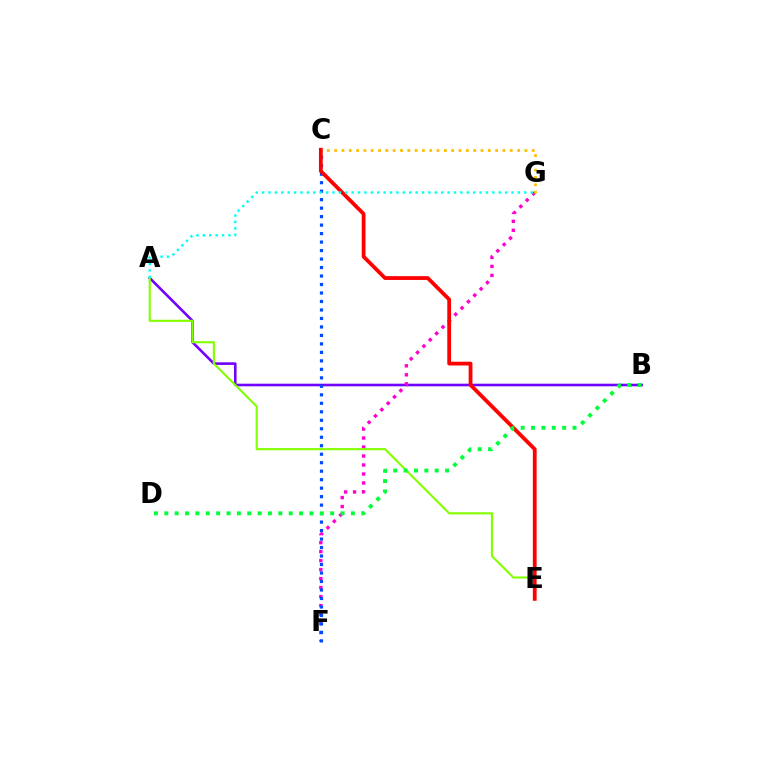{('A', 'B'): [{'color': '#7200ff', 'line_style': 'solid', 'thickness': 1.88}], ('F', 'G'): [{'color': '#ff00cf', 'line_style': 'dotted', 'thickness': 2.44}], ('A', 'E'): [{'color': '#84ff00', 'line_style': 'solid', 'thickness': 1.54}], ('C', 'G'): [{'color': '#ffbd00', 'line_style': 'dotted', 'thickness': 1.99}], ('C', 'F'): [{'color': '#004bff', 'line_style': 'dotted', 'thickness': 2.31}], ('C', 'E'): [{'color': '#ff0000', 'line_style': 'solid', 'thickness': 2.73}], ('B', 'D'): [{'color': '#00ff39', 'line_style': 'dotted', 'thickness': 2.82}], ('A', 'G'): [{'color': '#00fff6', 'line_style': 'dotted', 'thickness': 1.74}]}